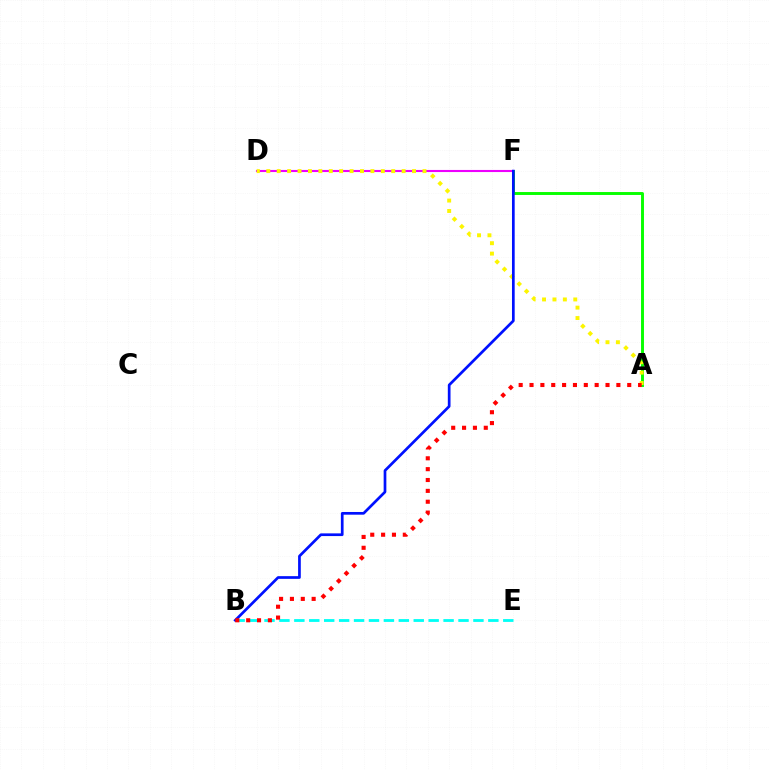{('D', 'F'): [{'color': '#ee00ff', 'line_style': 'solid', 'thickness': 1.52}], ('B', 'E'): [{'color': '#00fff6', 'line_style': 'dashed', 'thickness': 2.03}], ('A', 'F'): [{'color': '#08ff00', 'line_style': 'solid', 'thickness': 2.11}], ('A', 'D'): [{'color': '#fcf500', 'line_style': 'dotted', 'thickness': 2.83}], ('B', 'F'): [{'color': '#0010ff', 'line_style': 'solid', 'thickness': 1.95}], ('A', 'B'): [{'color': '#ff0000', 'line_style': 'dotted', 'thickness': 2.95}]}